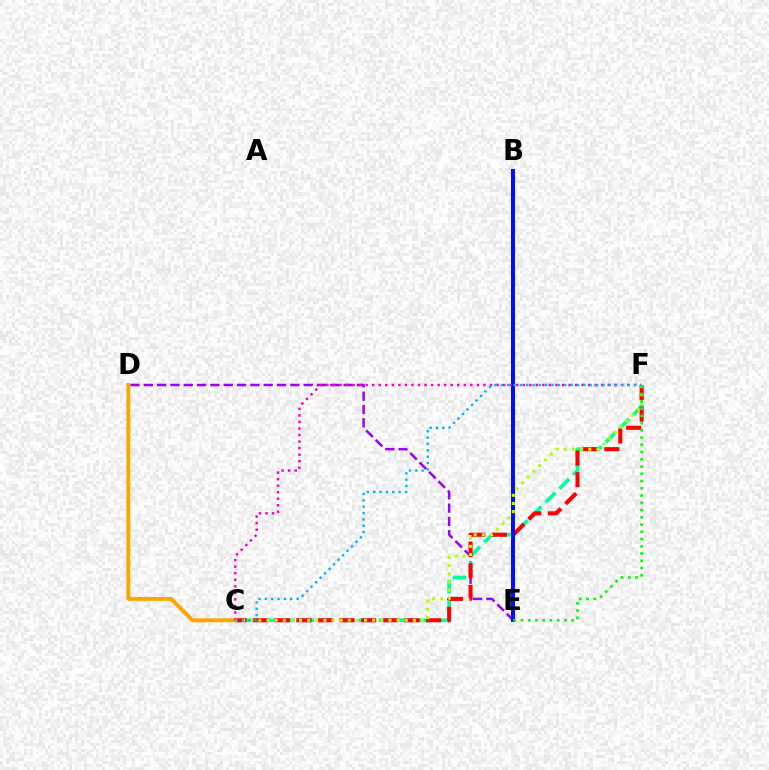{('D', 'E'): [{'color': '#9b00ff', 'line_style': 'dashed', 'thickness': 1.81}], ('C', 'F'): [{'color': '#00ff9d', 'line_style': 'dashed', 'thickness': 2.65}, {'color': '#ff0000', 'line_style': 'dashed', 'thickness': 2.94}, {'color': '#ff00bd', 'line_style': 'dotted', 'thickness': 1.78}, {'color': '#b3ff00', 'line_style': 'dotted', 'thickness': 2.21}, {'color': '#00b5ff', 'line_style': 'dotted', 'thickness': 1.72}], ('B', 'E'): [{'color': '#0010ff', 'line_style': 'solid', 'thickness': 2.91}], ('C', 'D'): [{'color': '#ffa500', 'line_style': 'solid', 'thickness': 2.82}], ('E', 'F'): [{'color': '#08ff00', 'line_style': 'dotted', 'thickness': 1.97}]}